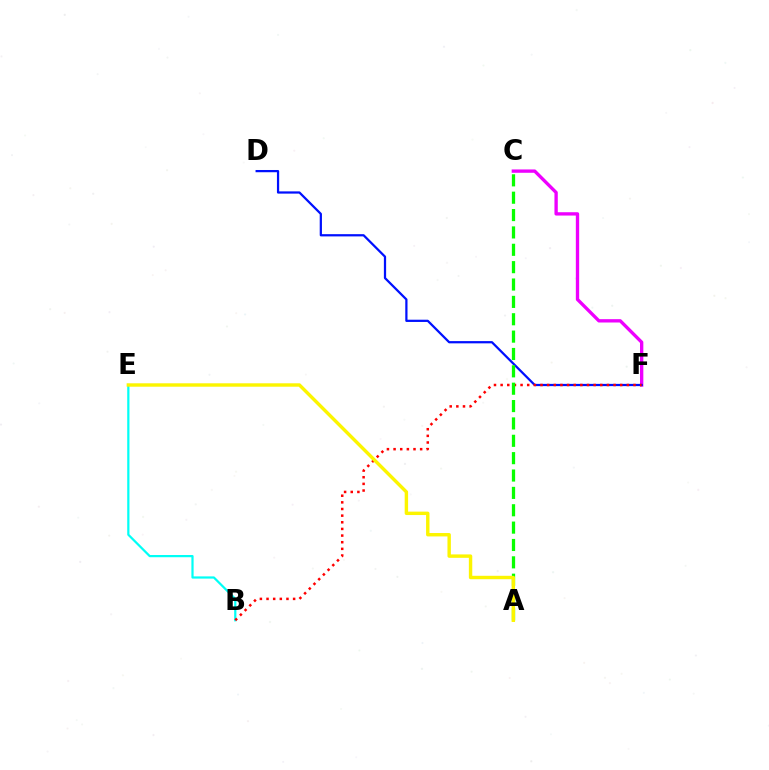{('C', 'F'): [{'color': '#ee00ff', 'line_style': 'solid', 'thickness': 2.4}], ('B', 'E'): [{'color': '#00fff6', 'line_style': 'solid', 'thickness': 1.6}], ('D', 'F'): [{'color': '#0010ff', 'line_style': 'solid', 'thickness': 1.61}], ('B', 'F'): [{'color': '#ff0000', 'line_style': 'dotted', 'thickness': 1.81}], ('A', 'C'): [{'color': '#08ff00', 'line_style': 'dashed', 'thickness': 2.36}], ('A', 'E'): [{'color': '#fcf500', 'line_style': 'solid', 'thickness': 2.45}]}